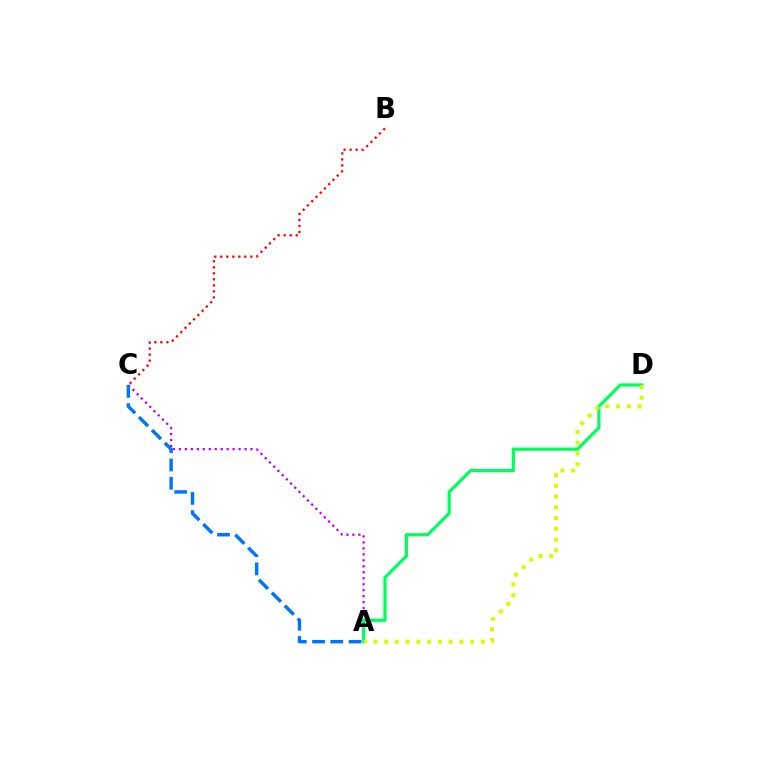{('A', 'C'): [{'color': '#b900ff', 'line_style': 'dotted', 'thickness': 1.62}, {'color': '#0074ff', 'line_style': 'dashed', 'thickness': 2.48}], ('B', 'C'): [{'color': '#ff0000', 'line_style': 'dotted', 'thickness': 1.64}], ('A', 'D'): [{'color': '#00ff5c', 'line_style': 'solid', 'thickness': 2.32}, {'color': '#d1ff00', 'line_style': 'dotted', 'thickness': 2.92}]}